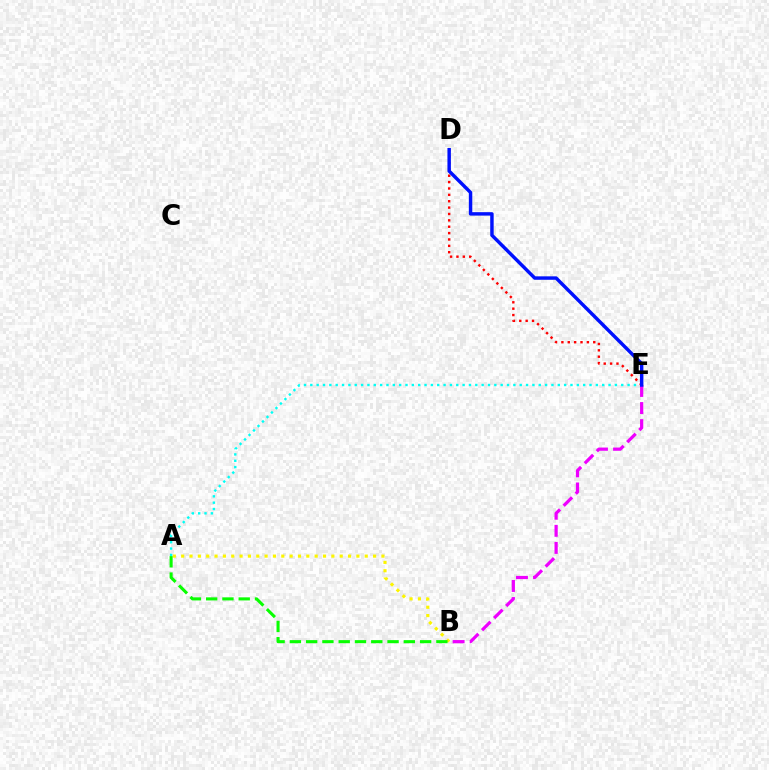{('A', 'B'): [{'color': '#fcf500', 'line_style': 'dotted', 'thickness': 2.27}, {'color': '#08ff00', 'line_style': 'dashed', 'thickness': 2.21}], ('A', 'E'): [{'color': '#00fff6', 'line_style': 'dotted', 'thickness': 1.72}], ('B', 'E'): [{'color': '#ee00ff', 'line_style': 'dashed', 'thickness': 2.32}], ('D', 'E'): [{'color': '#ff0000', 'line_style': 'dotted', 'thickness': 1.73}, {'color': '#0010ff', 'line_style': 'solid', 'thickness': 2.48}]}